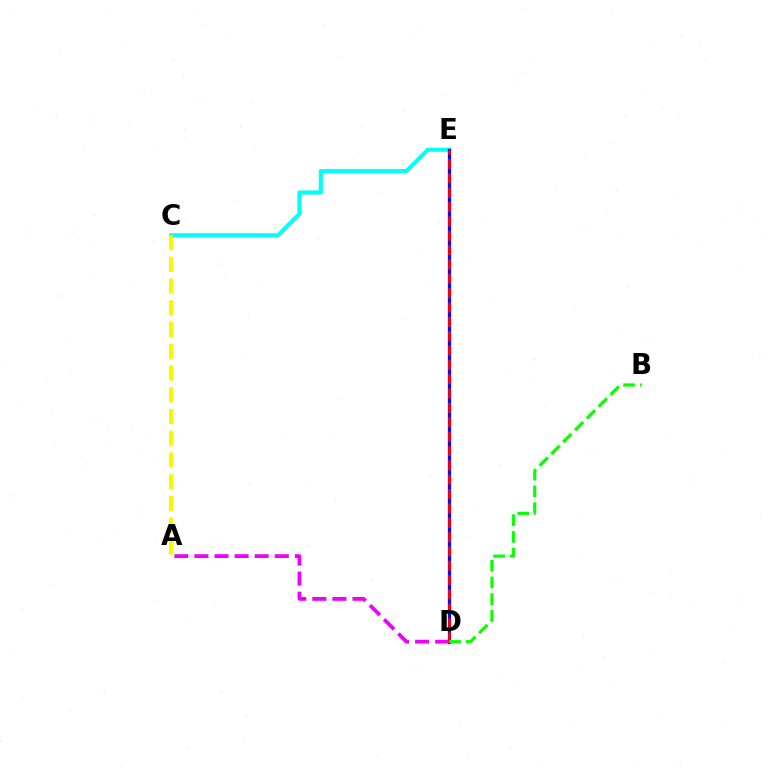{('C', 'E'): [{'color': '#00fff6', 'line_style': 'solid', 'thickness': 2.95}], ('D', 'E'): [{'color': '#0010ff', 'line_style': 'solid', 'thickness': 2.37}, {'color': '#ff0000', 'line_style': 'dashed', 'thickness': 1.95}], ('A', 'D'): [{'color': '#ee00ff', 'line_style': 'dashed', 'thickness': 2.73}], ('A', 'C'): [{'color': '#fcf500', 'line_style': 'dashed', 'thickness': 2.95}], ('B', 'D'): [{'color': '#08ff00', 'line_style': 'dashed', 'thickness': 2.27}]}